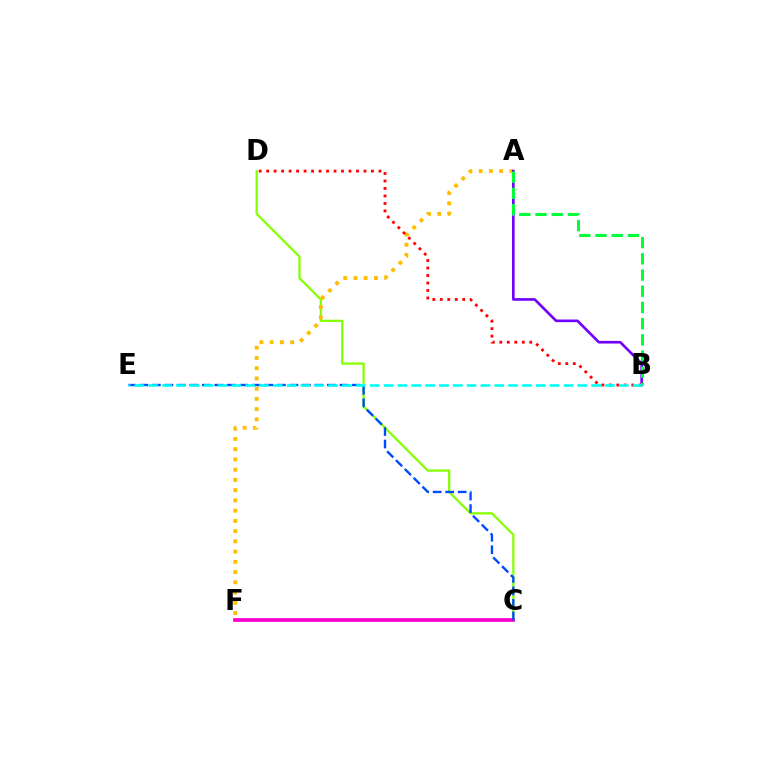{('C', 'D'): [{'color': '#84ff00', 'line_style': 'solid', 'thickness': 1.61}], ('A', 'F'): [{'color': '#ffbd00', 'line_style': 'dotted', 'thickness': 2.78}], ('C', 'F'): [{'color': '#ff00cf', 'line_style': 'solid', 'thickness': 2.67}], ('C', 'E'): [{'color': '#004bff', 'line_style': 'dashed', 'thickness': 1.7}], ('A', 'B'): [{'color': '#7200ff', 'line_style': 'solid', 'thickness': 1.9}, {'color': '#00ff39', 'line_style': 'dashed', 'thickness': 2.2}], ('B', 'D'): [{'color': '#ff0000', 'line_style': 'dotted', 'thickness': 2.03}], ('B', 'E'): [{'color': '#00fff6', 'line_style': 'dashed', 'thickness': 1.88}]}